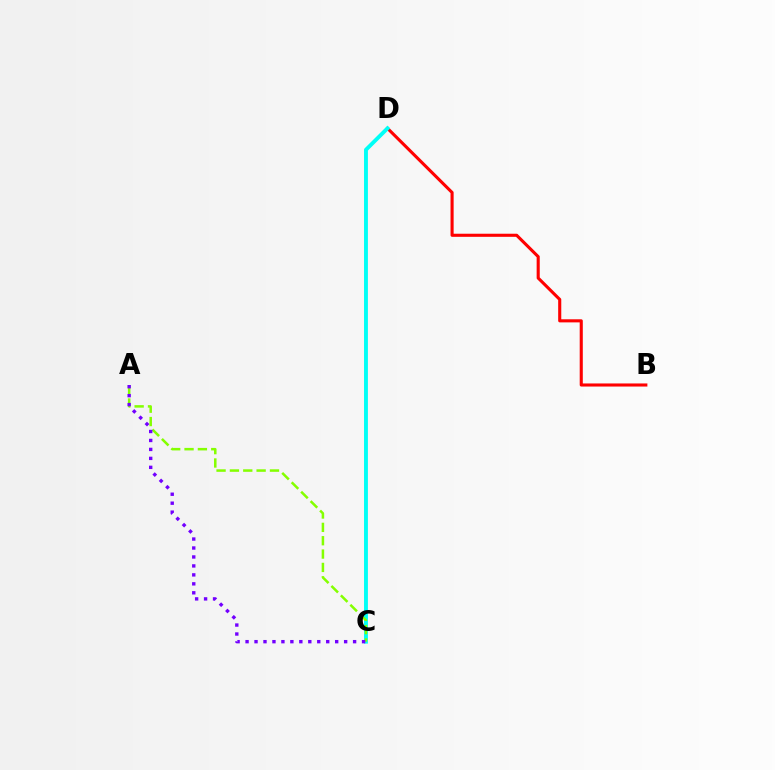{('B', 'D'): [{'color': '#ff0000', 'line_style': 'solid', 'thickness': 2.23}], ('C', 'D'): [{'color': '#00fff6', 'line_style': 'solid', 'thickness': 2.8}], ('A', 'C'): [{'color': '#84ff00', 'line_style': 'dashed', 'thickness': 1.81}, {'color': '#7200ff', 'line_style': 'dotted', 'thickness': 2.43}]}